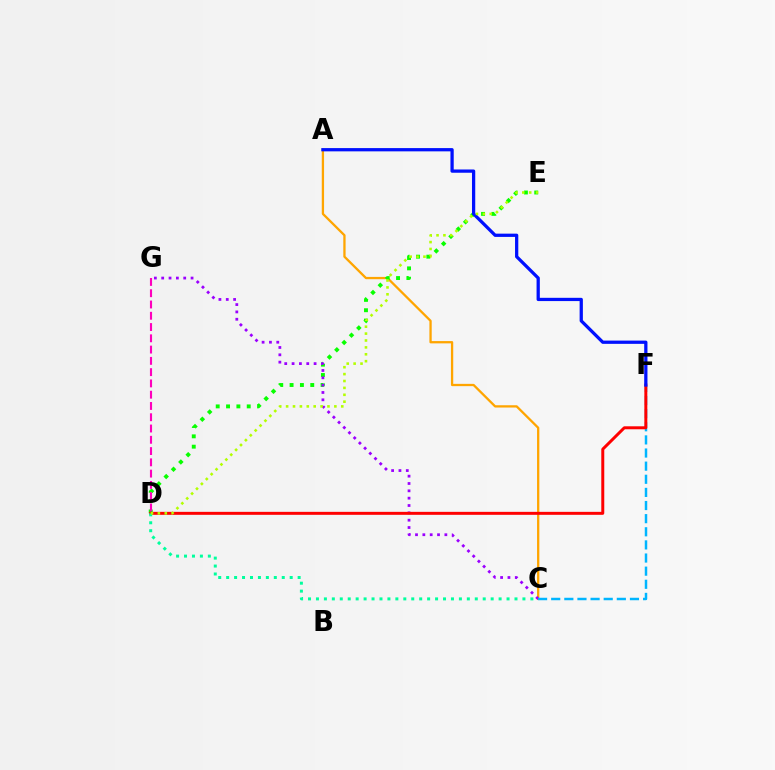{('A', 'C'): [{'color': '#ffa500', 'line_style': 'solid', 'thickness': 1.65}], ('D', 'E'): [{'color': '#08ff00', 'line_style': 'dotted', 'thickness': 2.81}, {'color': '#b3ff00', 'line_style': 'dotted', 'thickness': 1.87}], ('D', 'G'): [{'color': '#ff00bd', 'line_style': 'dashed', 'thickness': 1.53}], ('C', 'G'): [{'color': '#9b00ff', 'line_style': 'dotted', 'thickness': 1.99}], ('C', 'F'): [{'color': '#00b5ff', 'line_style': 'dashed', 'thickness': 1.78}], ('D', 'F'): [{'color': '#ff0000', 'line_style': 'solid', 'thickness': 2.14}], ('A', 'F'): [{'color': '#0010ff', 'line_style': 'solid', 'thickness': 2.35}], ('C', 'D'): [{'color': '#00ff9d', 'line_style': 'dotted', 'thickness': 2.16}]}